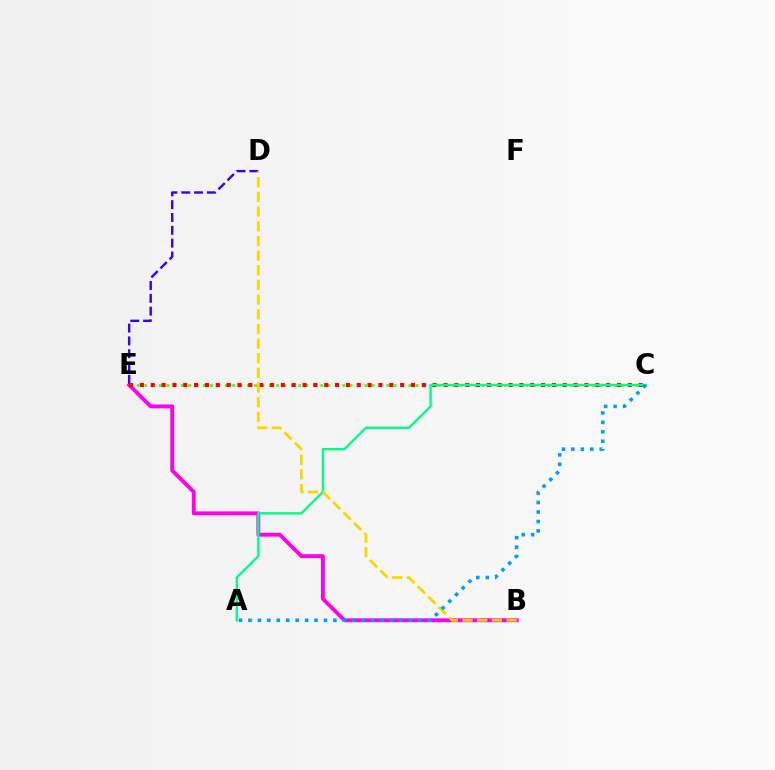{('C', 'E'): [{'color': '#4fff00', 'line_style': 'dotted', 'thickness': 1.99}, {'color': '#ff0000', 'line_style': 'dotted', 'thickness': 2.95}], ('B', 'E'): [{'color': '#ff00ed', 'line_style': 'solid', 'thickness': 2.79}], ('D', 'E'): [{'color': '#3700ff', 'line_style': 'dashed', 'thickness': 1.74}], ('A', 'C'): [{'color': '#00ff86', 'line_style': 'solid', 'thickness': 1.72}, {'color': '#009eff', 'line_style': 'dotted', 'thickness': 2.57}], ('B', 'D'): [{'color': '#ffd500', 'line_style': 'dashed', 'thickness': 1.99}]}